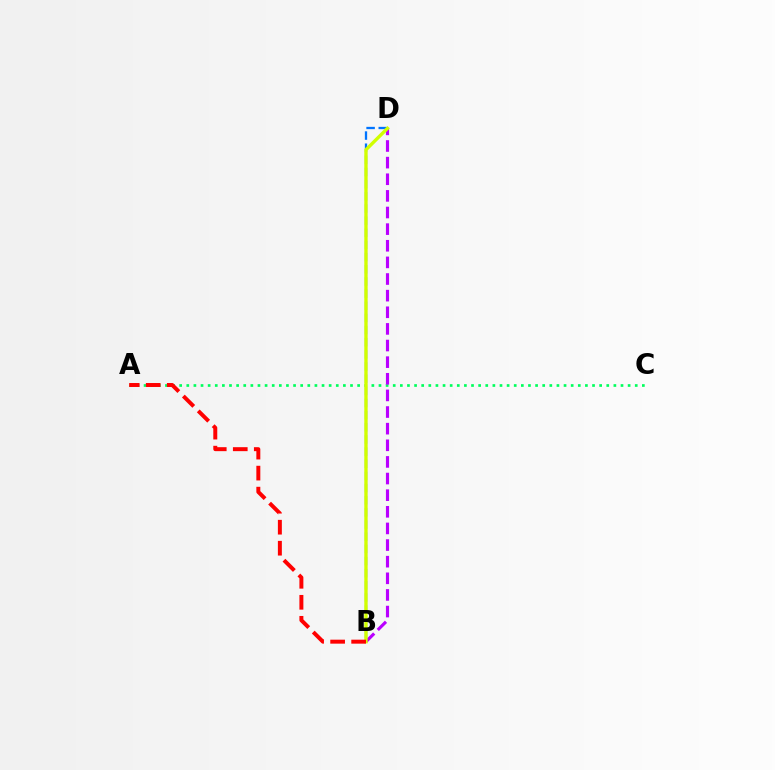{('A', 'C'): [{'color': '#00ff5c', 'line_style': 'dotted', 'thickness': 1.93}], ('B', 'D'): [{'color': '#0074ff', 'line_style': 'dashed', 'thickness': 1.65}, {'color': '#b900ff', 'line_style': 'dashed', 'thickness': 2.26}, {'color': '#d1ff00', 'line_style': 'solid', 'thickness': 2.41}], ('A', 'B'): [{'color': '#ff0000', 'line_style': 'dashed', 'thickness': 2.85}]}